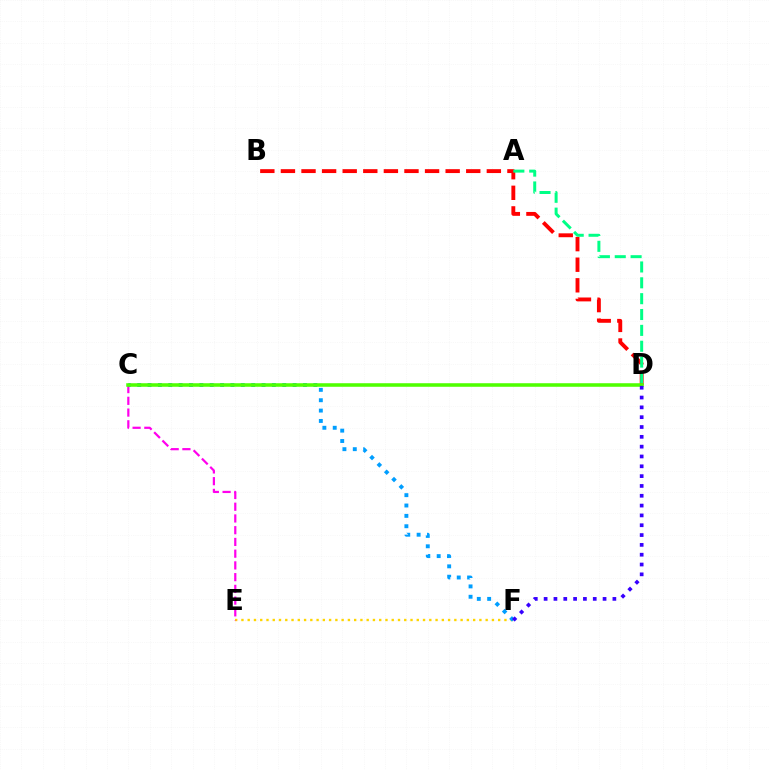{('B', 'D'): [{'color': '#ff0000', 'line_style': 'dashed', 'thickness': 2.8}], ('E', 'F'): [{'color': '#ffd500', 'line_style': 'dotted', 'thickness': 1.7}], ('C', 'E'): [{'color': '#ff00ed', 'line_style': 'dashed', 'thickness': 1.59}], ('C', 'F'): [{'color': '#009eff', 'line_style': 'dotted', 'thickness': 2.82}], ('A', 'D'): [{'color': '#00ff86', 'line_style': 'dashed', 'thickness': 2.15}], ('C', 'D'): [{'color': '#4fff00', 'line_style': 'solid', 'thickness': 2.55}], ('D', 'F'): [{'color': '#3700ff', 'line_style': 'dotted', 'thickness': 2.67}]}